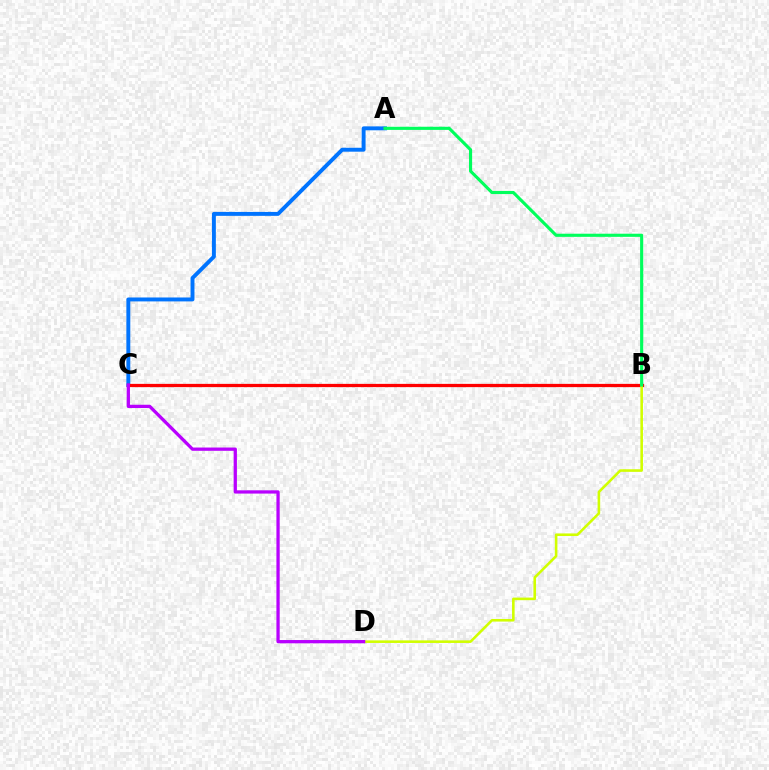{('A', 'C'): [{'color': '#0074ff', 'line_style': 'solid', 'thickness': 2.82}], ('B', 'C'): [{'color': '#ff0000', 'line_style': 'solid', 'thickness': 2.34}], ('B', 'D'): [{'color': '#d1ff00', 'line_style': 'solid', 'thickness': 1.87}], ('A', 'B'): [{'color': '#00ff5c', 'line_style': 'solid', 'thickness': 2.25}], ('C', 'D'): [{'color': '#b900ff', 'line_style': 'solid', 'thickness': 2.36}]}